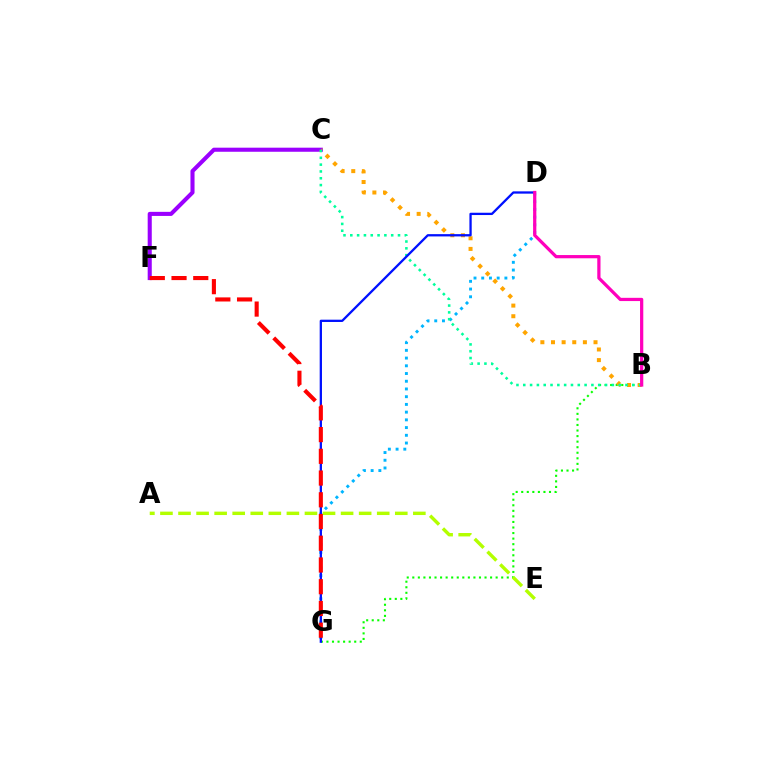{('B', 'G'): [{'color': '#08ff00', 'line_style': 'dotted', 'thickness': 1.51}], ('D', 'G'): [{'color': '#00b5ff', 'line_style': 'dotted', 'thickness': 2.1}, {'color': '#0010ff', 'line_style': 'solid', 'thickness': 1.65}], ('C', 'F'): [{'color': '#9b00ff', 'line_style': 'solid', 'thickness': 2.94}], ('B', 'C'): [{'color': '#ffa500', 'line_style': 'dotted', 'thickness': 2.89}, {'color': '#00ff9d', 'line_style': 'dotted', 'thickness': 1.85}], ('B', 'D'): [{'color': '#ff00bd', 'line_style': 'solid', 'thickness': 2.33}], ('A', 'E'): [{'color': '#b3ff00', 'line_style': 'dashed', 'thickness': 2.45}], ('F', 'G'): [{'color': '#ff0000', 'line_style': 'dashed', 'thickness': 2.95}]}